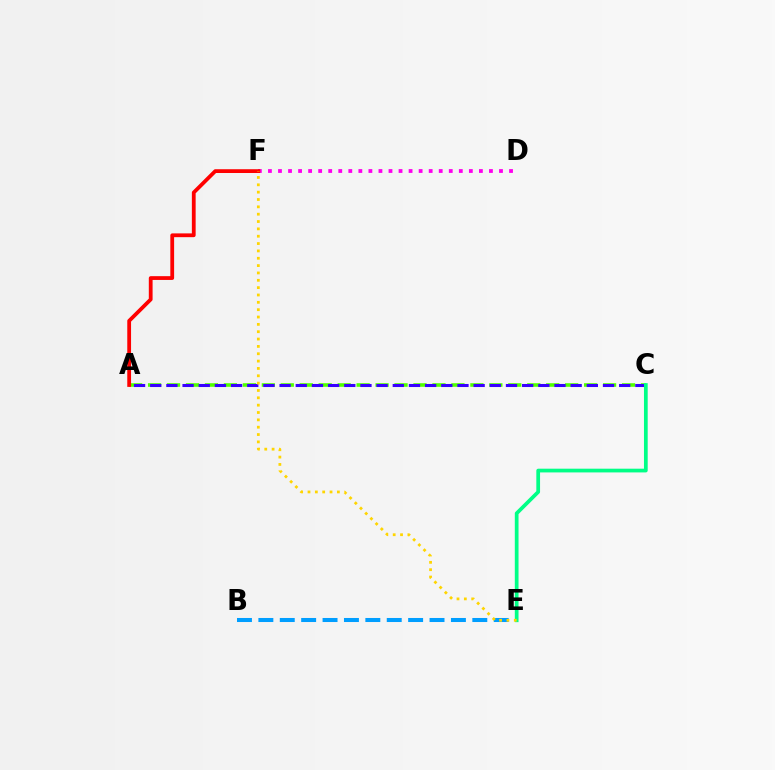{('B', 'E'): [{'color': '#009eff', 'line_style': 'dashed', 'thickness': 2.91}], ('A', 'C'): [{'color': '#4fff00', 'line_style': 'dashed', 'thickness': 2.58}, {'color': '#3700ff', 'line_style': 'dashed', 'thickness': 2.2}], ('D', 'F'): [{'color': '#ff00ed', 'line_style': 'dotted', 'thickness': 2.73}], ('C', 'E'): [{'color': '#00ff86', 'line_style': 'solid', 'thickness': 2.68}], ('A', 'F'): [{'color': '#ff0000', 'line_style': 'solid', 'thickness': 2.72}], ('E', 'F'): [{'color': '#ffd500', 'line_style': 'dotted', 'thickness': 2.0}]}